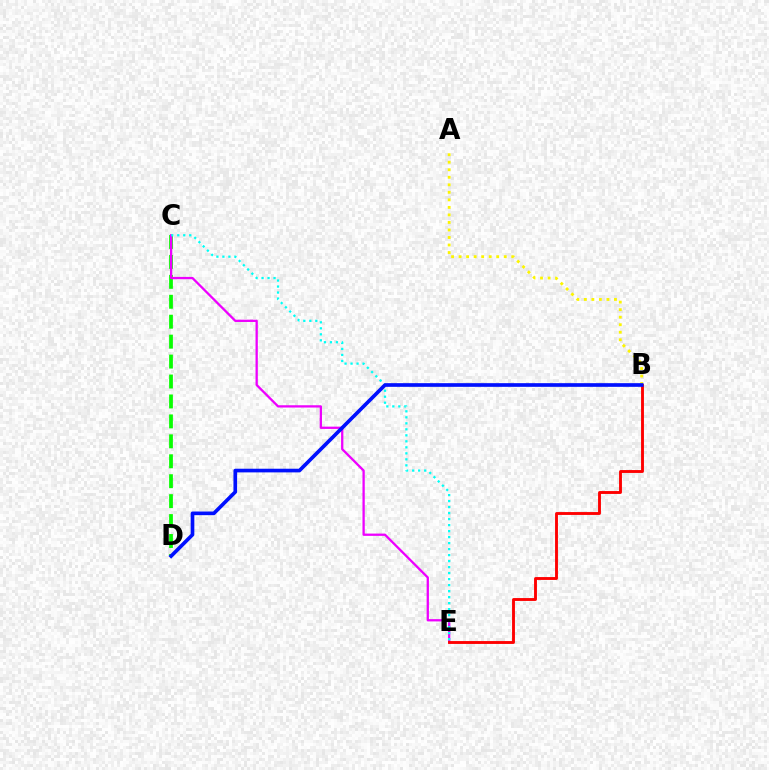{('A', 'B'): [{'color': '#fcf500', 'line_style': 'dotted', 'thickness': 2.04}], ('C', 'D'): [{'color': '#08ff00', 'line_style': 'dashed', 'thickness': 2.71}], ('C', 'E'): [{'color': '#ee00ff', 'line_style': 'solid', 'thickness': 1.65}, {'color': '#00fff6', 'line_style': 'dotted', 'thickness': 1.63}], ('B', 'E'): [{'color': '#ff0000', 'line_style': 'solid', 'thickness': 2.07}], ('B', 'D'): [{'color': '#0010ff', 'line_style': 'solid', 'thickness': 2.64}]}